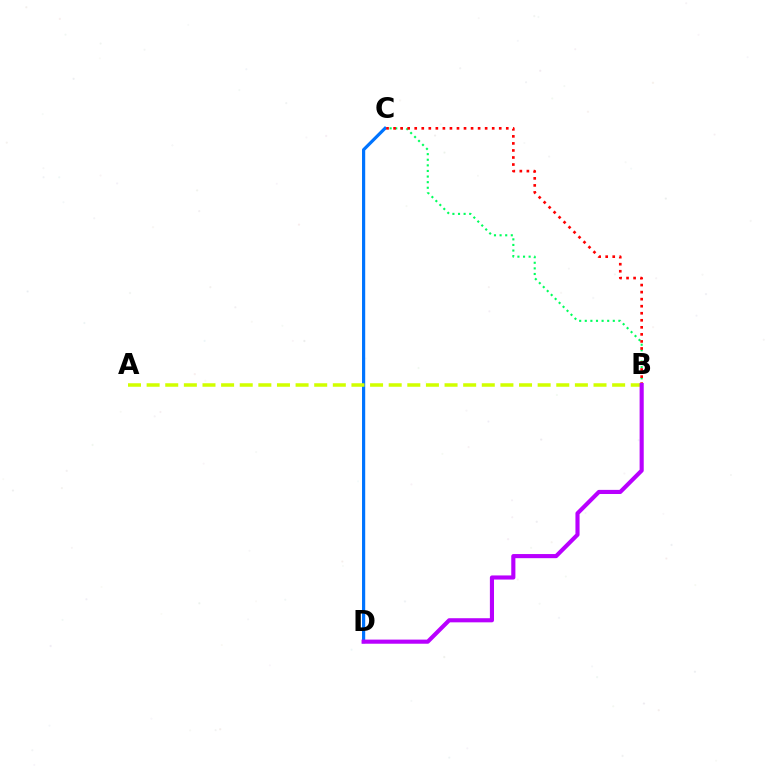{('B', 'C'): [{'color': '#00ff5c', 'line_style': 'dotted', 'thickness': 1.52}, {'color': '#ff0000', 'line_style': 'dotted', 'thickness': 1.91}], ('C', 'D'): [{'color': '#0074ff', 'line_style': 'solid', 'thickness': 2.29}], ('A', 'B'): [{'color': '#d1ff00', 'line_style': 'dashed', 'thickness': 2.53}], ('B', 'D'): [{'color': '#b900ff', 'line_style': 'solid', 'thickness': 2.97}]}